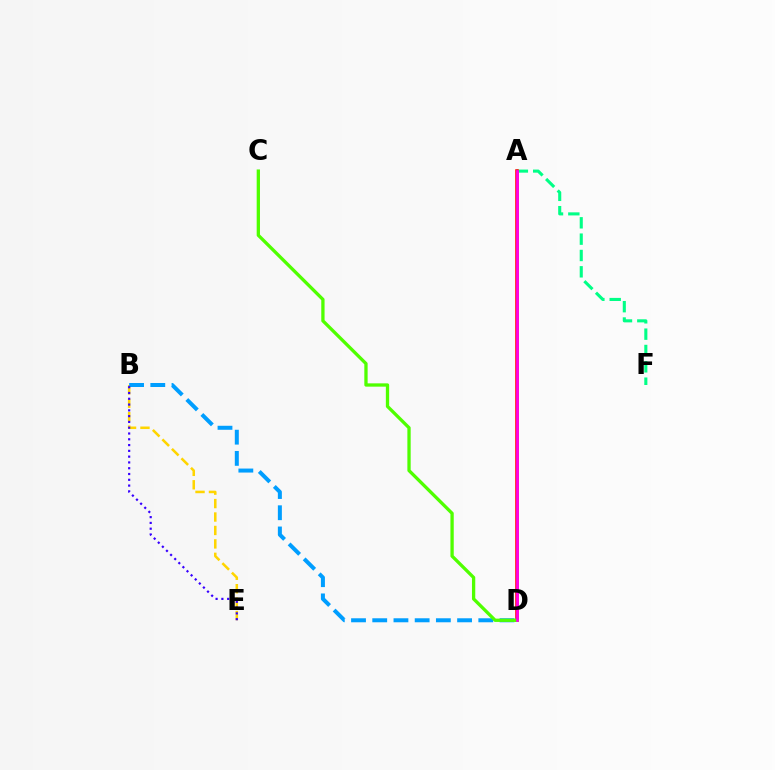{('B', 'E'): [{'color': '#ffd500', 'line_style': 'dashed', 'thickness': 1.83}, {'color': '#3700ff', 'line_style': 'dotted', 'thickness': 1.57}], ('A', 'F'): [{'color': '#00ff86', 'line_style': 'dashed', 'thickness': 2.22}], ('B', 'D'): [{'color': '#009eff', 'line_style': 'dashed', 'thickness': 2.88}], ('A', 'D'): [{'color': '#ff0000', 'line_style': 'solid', 'thickness': 2.54}, {'color': '#ff00ed', 'line_style': 'solid', 'thickness': 1.97}], ('C', 'D'): [{'color': '#4fff00', 'line_style': 'solid', 'thickness': 2.37}]}